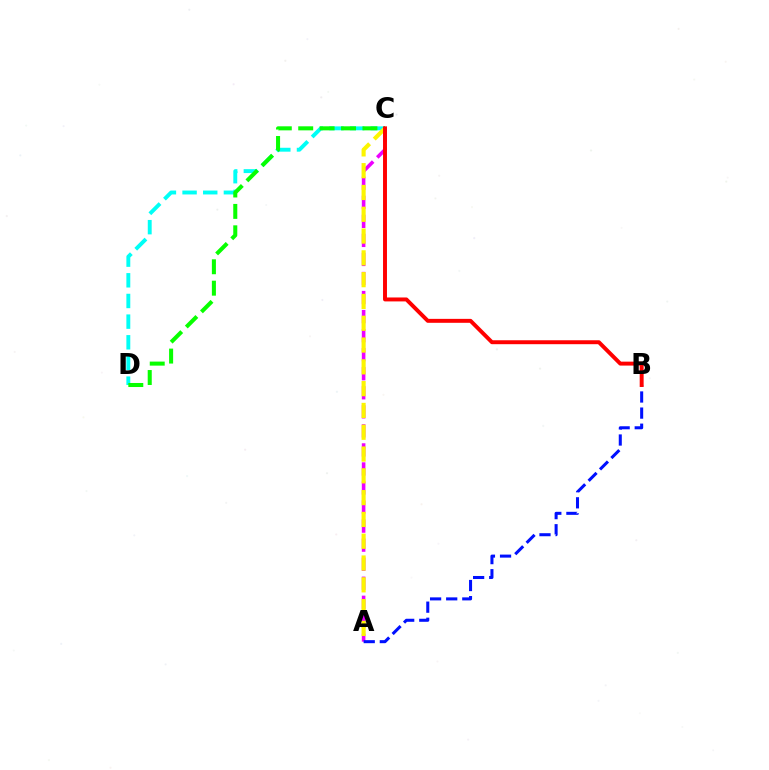{('C', 'D'): [{'color': '#00fff6', 'line_style': 'dashed', 'thickness': 2.81}, {'color': '#08ff00', 'line_style': 'dashed', 'thickness': 2.91}], ('A', 'C'): [{'color': '#ee00ff', 'line_style': 'dashed', 'thickness': 2.59}, {'color': '#fcf500', 'line_style': 'dashed', 'thickness': 2.96}], ('A', 'B'): [{'color': '#0010ff', 'line_style': 'dashed', 'thickness': 2.19}], ('B', 'C'): [{'color': '#ff0000', 'line_style': 'solid', 'thickness': 2.84}]}